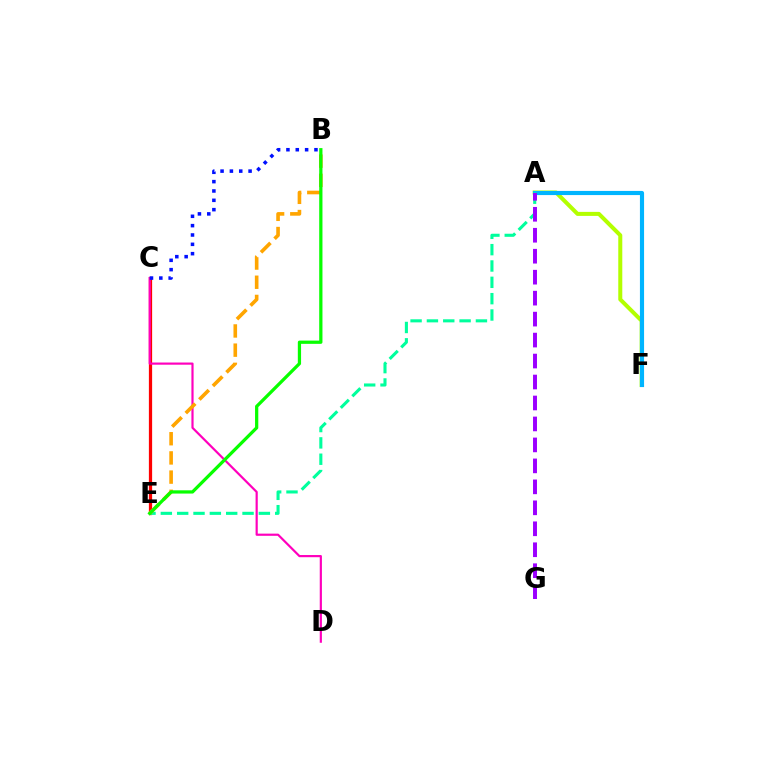{('A', 'F'): [{'color': '#b3ff00', 'line_style': 'solid', 'thickness': 2.89}, {'color': '#00b5ff', 'line_style': 'solid', 'thickness': 2.98}], ('C', 'E'): [{'color': '#ff0000', 'line_style': 'solid', 'thickness': 2.33}], ('C', 'D'): [{'color': '#ff00bd', 'line_style': 'solid', 'thickness': 1.57}], ('A', 'E'): [{'color': '#00ff9d', 'line_style': 'dashed', 'thickness': 2.22}], ('B', 'C'): [{'color': '#0010ff', 'line_style': 'dotted', 'thickness': 2.54}], ('A', 'G'): [{'color': '#9b00ff', 'line_style': 'dashed', 'thickness': 2.85}], ('B', 'E'): [{'color': '#ffa500', 'line_style': 'dashed', 'thickness': 2.61}, {'color': '#08ff00', 'line_style': 'solid', 'thickness': 2.34}]}